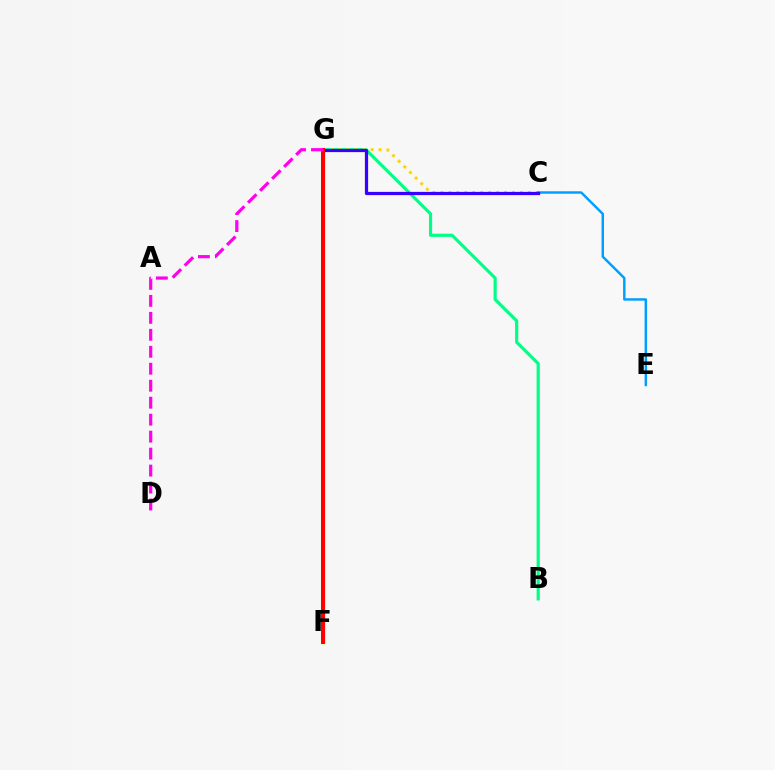{('B', 'G'): [{'color': '#00ff86', 'line_style': 'solid', 'thickness': 2.28}], ('C', 'G'): [{'color': '#ffd500', 'line_style': 'dotted', 'thickness': 2.16}, {'color': '#3700ff', 'line_style': 'solid', 'thickness': 2.33}], ('F', 'G'): [{'color': '#4fff00', 'line_style': 'solid', 'thickness': 2.47}, {'color': '#ff0000', 'line_style': 'solid', 'thickness': 2.89}], ('C', 'E'): [{'color': '#009eff', 'line_style': 'solid', 'thickness': 1.77}], ('D', 'G'): [{'color': '#ff00ed', 'line_style': 'dashed', 'thickness': 2.31}]}